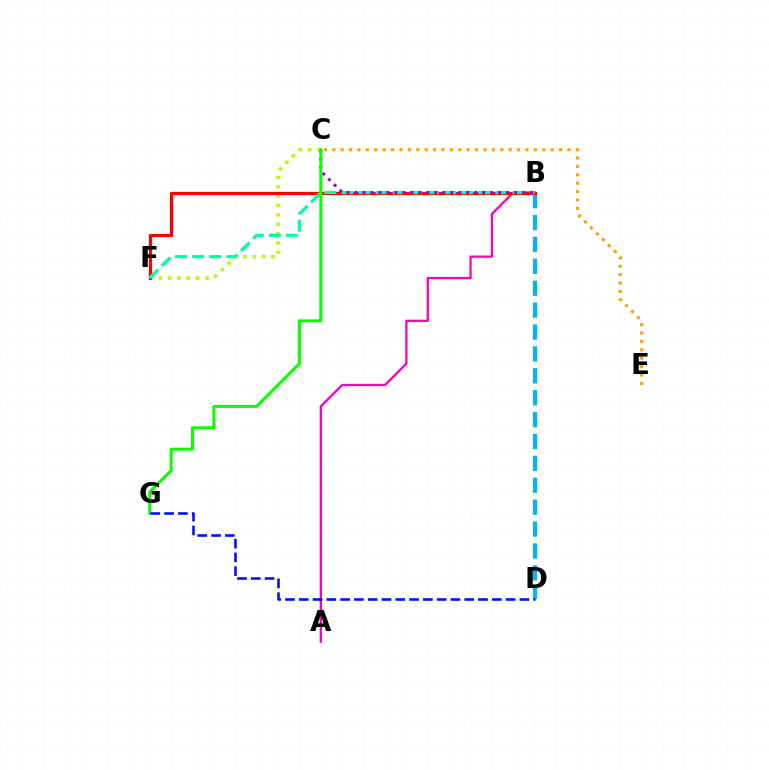{('C', 'F'): [{'color': '#b3ff00', 'line_style': 'dotted', 'thickness': 2.54}], ('A', 'B'): [{'color': '#ff00bd', 'line_style': 'solid', 'thickness': 1.64}], ('B', 'D'): [{'color': '#00b5ff', 'line_style': 'dashed', 'thickness': 2.97}], ('B', 'F'): [{'color': '#ff0000', 'line_style': 'solid', 'thickness': 2.33}, {'color': '#00ff9d', 'line_style': 'dashed', 'thickness': 2.33}], ('B', 'C'): [{'color': '#9b00ff', 'line_style': 'dotted', 'thickness': 2.17}], ('C', 'G'): [{'color': '#08ff00', 'line_style': 'solid', 'thickness': 2.14}], ('C', 'E'): [{'color': '#ffa500', 'line_style': 'dotted', 'thickness': 2.28}], ('D', 'G'): [{'color': '#0010ff', 'line_style': 'dashed', 'thickness': 1.87}]}